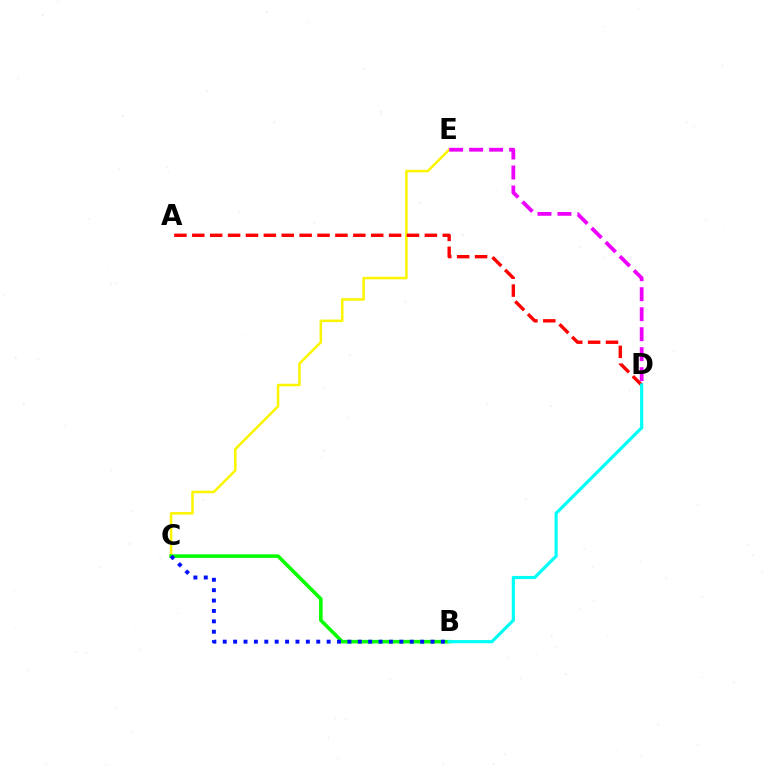{('C', 'E'): [{'color': '#fcf500', 'line_style': 'solid', 'thickness': 1.82}], ('D', 'E'): [{'color': '#ee00ff', 'line_style': 'dashed', 'thickness': 2.72}], ('B', 'C'): [{'color': '#08ff00', 'line_style': 'solid', 'thickness': 2.58}, {'color': '#0010ff', 'line_style': 'dotted', 'thickness': 2.82}], ('A', 'D'): [{'color': '#ff0000', 'line_style': 'dashed', 'thickness': 2.43}], ('B', 'D'): [{'color': '#00fff6', 'line_style': 'solid', 'thickness': 2.27}]}